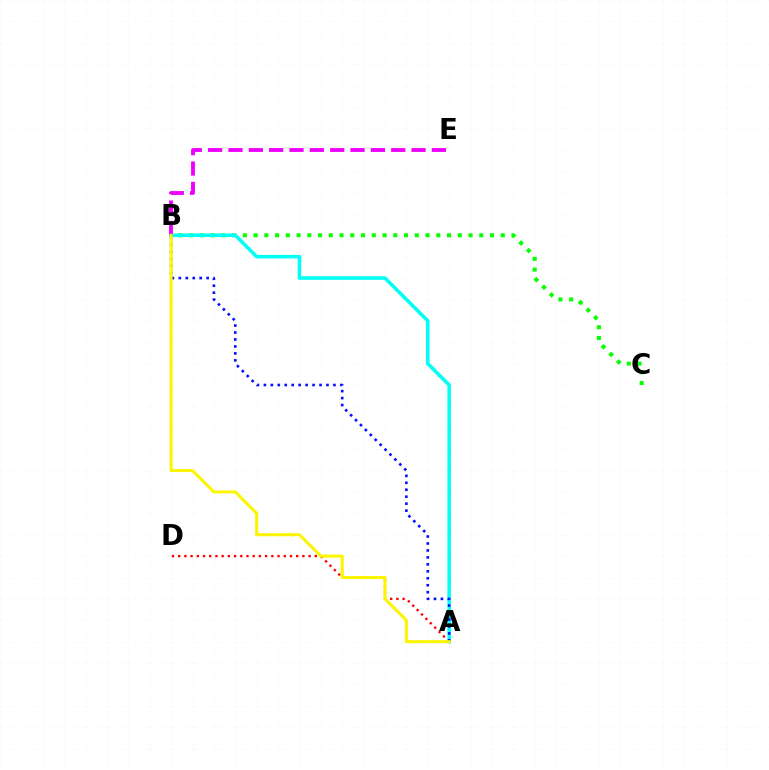{('B', 'C'): [{'color': '#08ff00', 'line_style': 'dotted', 'thickness': 2.92}], ('A', 'D'): [{'color': '#ff0000', 'line_style': 'dotted', 'thickness': 1.69}], ('A', 'B'): [{'color': '#00fff6', 'line_style': 'solid', 'thickness': 2.56}, {'color': '#0010ff', 'line_style': 'dotted', 'thickness': 1.89}, {'color': '#fcf500', 'line_style': 'solid', 'thickness': 2.18}], ('B', 'E'): [{'color': '#ee00ff', 'line_style': 'dashed', 'thickness': 2.76}]}